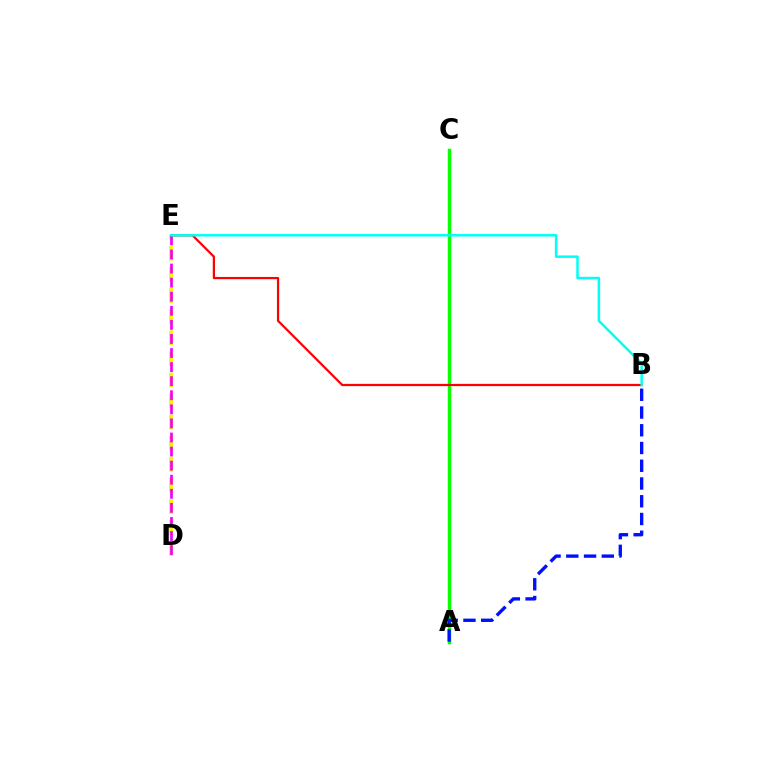{('A', 'C'): [{'color': '#08ff00', 'line_style': 'solid', 'thickness': 2.5}], ('A', 'B'): [{'color': '#0010ff', 'line_style': 'dashed', 'thickness': 2.41}], ('D', 'E'): [{'color': '#fcf500', 'line_style': 'dashed', 'thickness': 2.87}, {'color': '#ee00ff', 'line_style': 'dashed', 'thickness': 1.91}], ('B', 'E'): [{'color': '#ff0000', 'line_style': 'solid', 'thickness': 1.61}, {'color': '#00fff6', 'line_style': 'solid', 'thickness': 1.8}]}